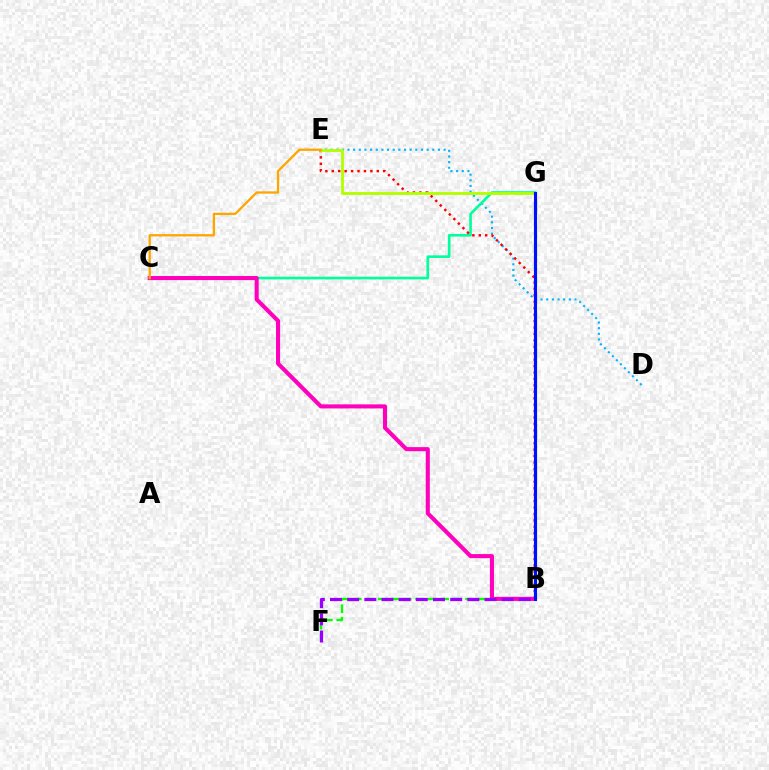{('D', 'E'): [{'color': '#00b5ff', 'line_style': 'dotted', 'thickness': 1.54}], ('C', 'G'): [{'color': '#00ff9d', 'line_style': 'solid', 'thickness': 1.9}], ('B', 'E'): [{'color': '#ff0000', 'line_style': 'dotted', 'thickness': 1.75}], ('E', 'G'): [{'color': '#b3ff00', 'line_style': 'solid', 'thickness': 2.04}], ('B', 'F'): [{'color': '#08ff00', 'line_style': 'dashed', 'thickness': 1.7}, {'color': '#9b00ff', 'line_style': 'dashed', 'thickness': 2.33}], ('B', 'C'): [{'color': '#ff00bd', 'line_style': 'solid', 'thickness': 2.93}], ('C', 'E'): [{'color': '#ffa500', 'line_style': 'solid', 'thickness': 1.65}], ('B', 'G'): [{'color': '#0010ff', 'line_style': 'solid', 'thickness': 2.26}]}